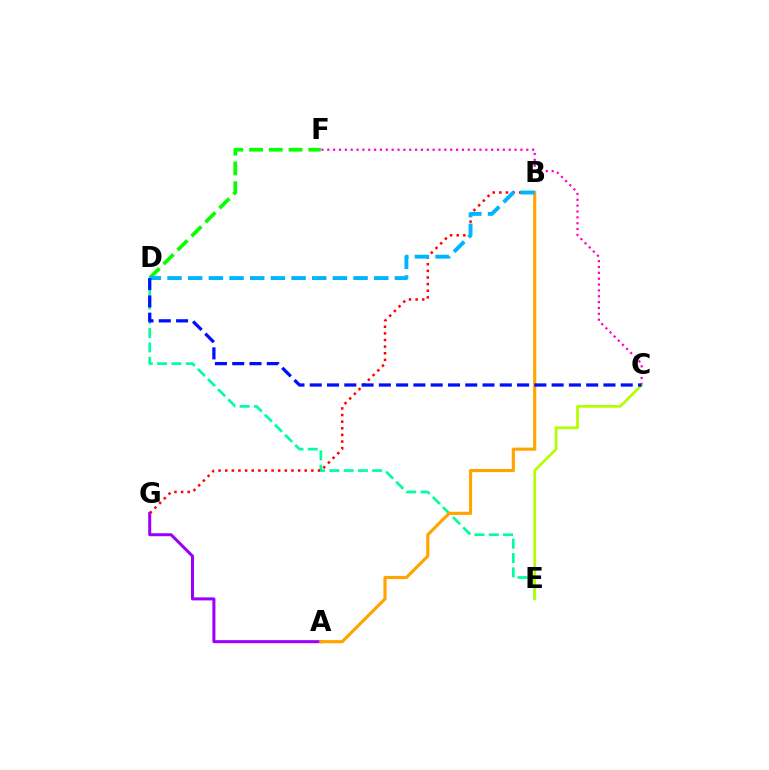{('D', 'E'): [{'color': '#00ff9d', 'line_style': 'dashed', 'thickness': 1.94}], ('C', 'F'): [{'color': '#ff00bd', 'line_style': 'dotted', 'thickness': 1.59}], ('A', 'G'): [{'color': '#9b00ff', 'line_style': 'solid', 'thickness': 2.18}], ('D', 'F'): [{'color': '#08ff00', 'line_style': 'dashed', 'thickness': 2.68}], ('B', 'G'): [{'color': '#ff0000', 'line_style': 'dotted', 'thickness': 1.8}], ('C', 'E'): [{'color': '#b3ff00', 'line_style': 'solid', 'thickness': 1.96}], ('A', 'B'): [{'color': '#ffa500', 'line_style': 'solid', 'thickness': 2.27}], ('B', 'D'): [{'color': '#00b5ff', 'line_style': 'dashed', 'thickness': 2.81}], ('C', 'D'): [{'color': '#0010ff', 'line_style': 'dashed', 'thickness': 2.35}]}